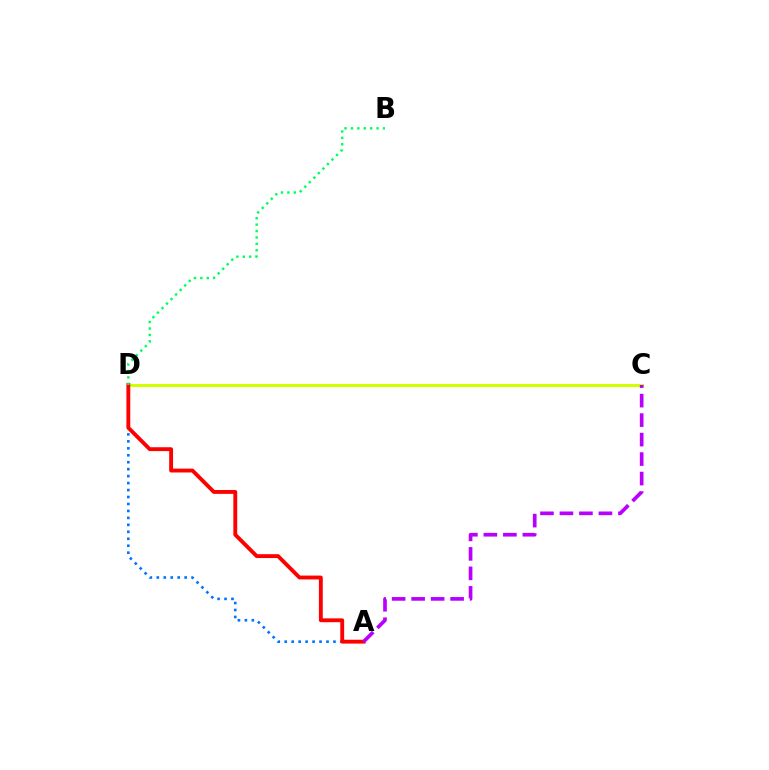{('A', 'D'): [{'color': '#0074ff', 'line_style': 'dotted', 'thickness': 1.89}, {'color': '#ff0000', 'line_style': 'solid', 'thickness': 2.78}], ('C', 'D'): [{'color': '#d1ff00', 'line_style': 'solid', 'thickness': 2.23}], ('A', 'C'): [{'color': '#b900ff', 'line_style': 'dashed', 'thickness': 2.65}], ('B', 'D'): [{'color': '#00ff5c', 'line_style': 'dotted', 'thickness': 1.74}]}